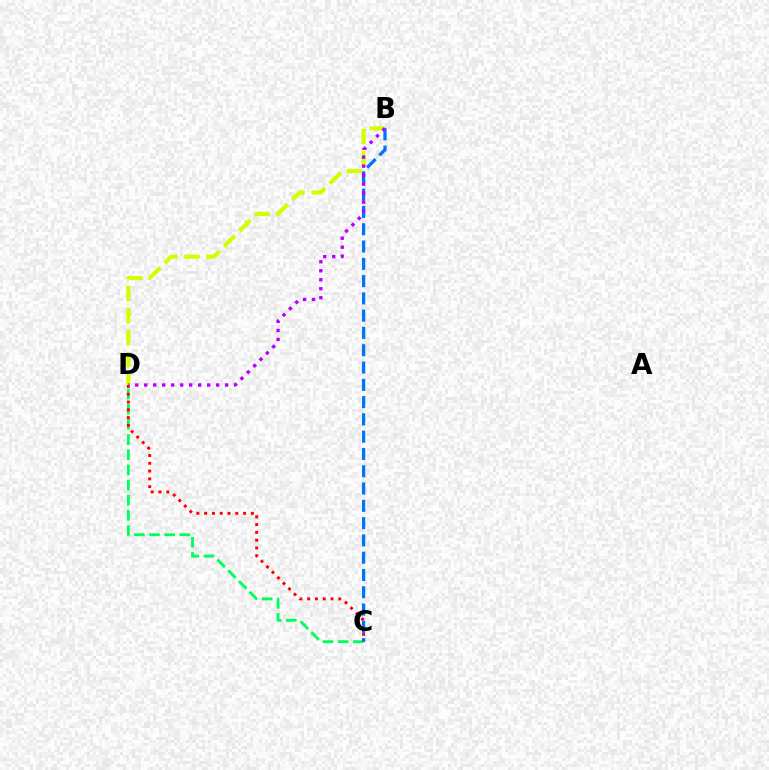{('C', 'D'): [{'color': '#00ff5c', 'line_style': 'dashed', 'thickness': 2.06}, {'color': '#ff0000', 'line_style': 'dotted', 'thickness': 2.12}], ('B', 'D'): [{'color': '#d1ff00', 'line_style': 'dashed', 'thickness': 2.98}, {'color': '#b900ff', 'line_style': 'dotted', 'thickness': 2.44}], ('B', 'C'): [{'color': '#0074ff', 'line_style': 'dashed', 'thickness': 2.35}]}